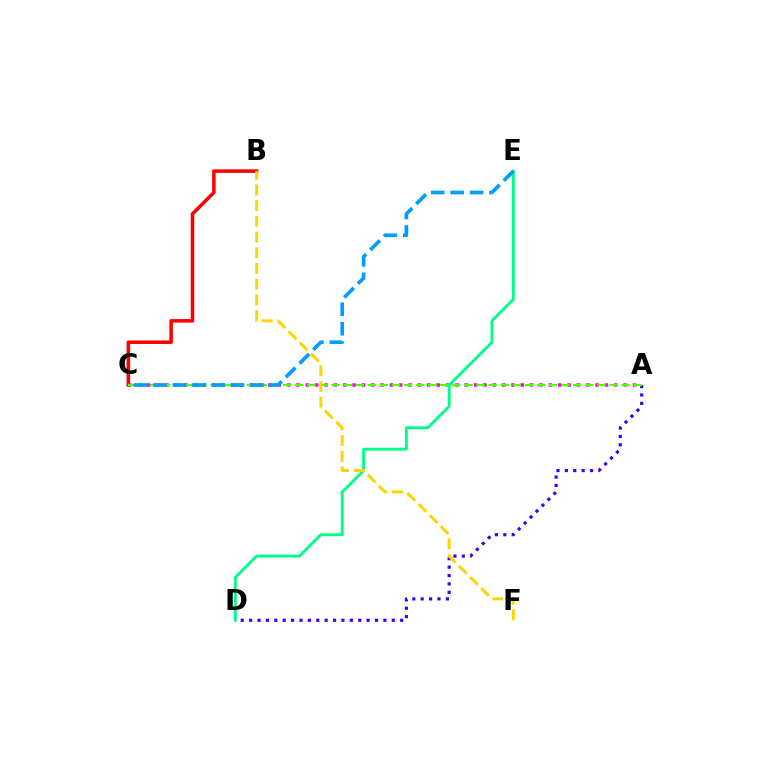{('A', 'C'): [{'color': '#ff00ed', 'line_style': 'dotted', 'thickness': 2.54}, {'color': '#4fff00', 'line_style': 'dashed', 'thickness': 1.64}], ('A', 'D'): [{'color': '#3700ff', 'line_style': 'dotted', 'thickness': 2.28}], ('B', 'C'): [{'color': '#ff0000', 'line_style': 'solid', 'thickness': 2.54}], ('D', 'E'): [{'color': '#00ff86', 'line_style': 'solid', 'thickness': 2.09}], ('B', 'F'): [{'color': '#ffd500', 'line_style': 'dashed', 'thickness': 2.13}], ('C', 'E'): [{'color': '#009eff', 'line_style': 'dashed', 'thickness': 2.64}]}